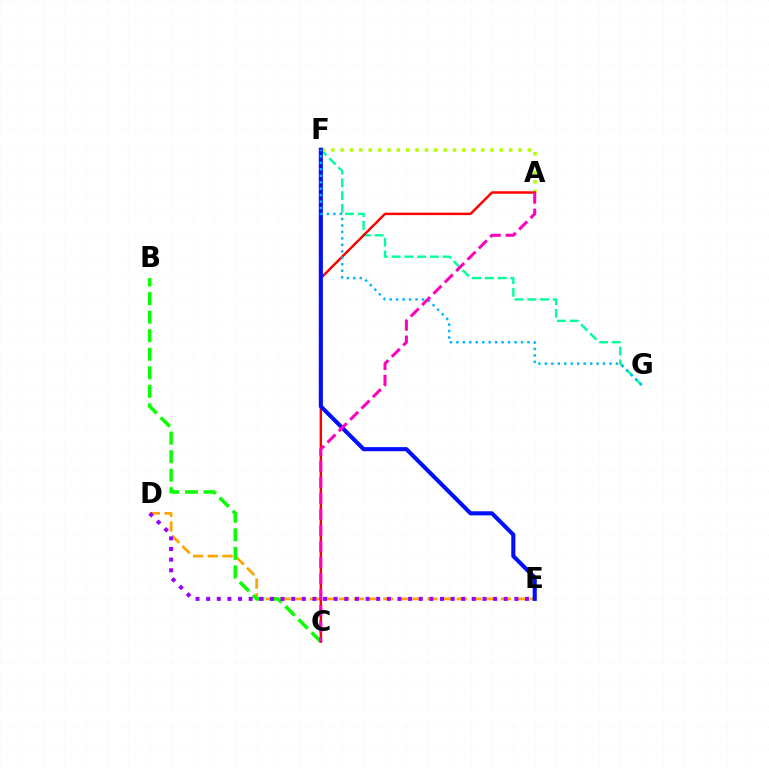{('F', 'G'): [{'color': '#00ff9d', 'line_style': 'dashed', 'thickness': 1.73}, {'color': '#00b5ff', 'line_style': 'dotted', 'thickness': 1.76}], ('D', 'E'): [{'color': '#ffa500', 'line_style': 'dashed', 'thickness': 2.0}, {'color': '#9b00ff', 'line_style': 'dotted', 'thickness': 2.89}], ('A', 'F'): [{'color': '#b3ff00', 'line_style': 'dotted', 'thickness': 2.54}], ('B', 'C'): [{'color': '#08ff00', 'line_style': 'dashed', 'thickness': 2.52}], ('A', 'C'): [{'color': '#ff0000', 'line_style': 'solid', 'thickness': 1.75}, {'color': '#ff00bd', 'line_style': 'dashed', 'thickness': 2.18}], ('E', 'F'): [{'color': '#0010ff', 'line_style': 'solid', 'thickness': 2.95}]}